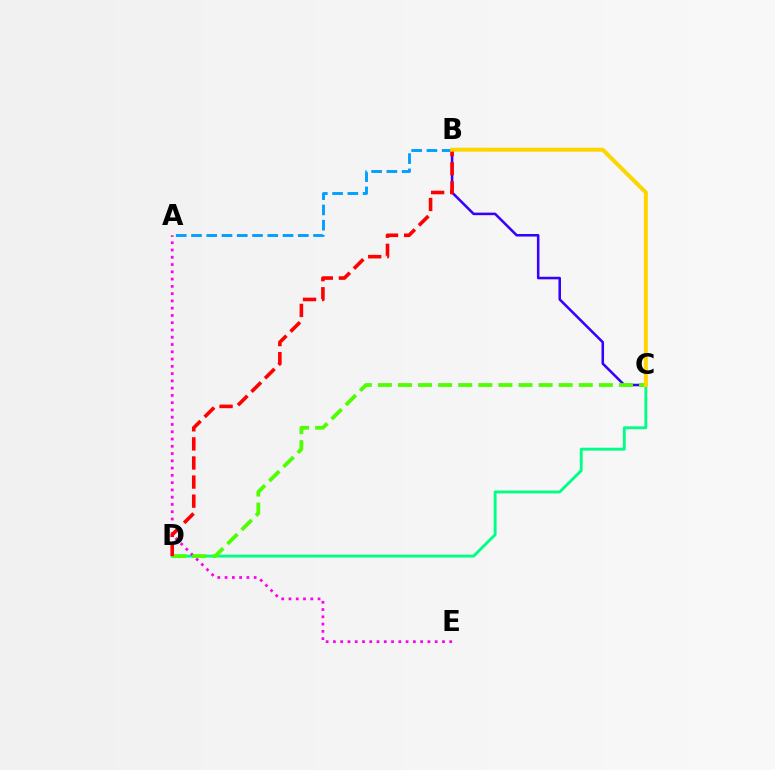{('C', 'D'): [{'color': '#00ff86', 'line_style': 'solid', 'thickness': 2.08}, {'color': '#4fff00', 'line_style': 'dashed', 'thickness': 2.73}], ('A', 'B'): [{'color': '#009eff', 'line_style': 'dashed', 'thickness': 2.07}], ('A', 'E'): [{'color': '#ff00ed', 'line_style': 'dotted', 'thickness': 1.98}], ('B', 'C'): [{'color': '#3700ff', 'line_style': 'solid', 'thickness': 1.84}, {'color': '#ffd500', 'line_style': 'solid', 'thickness': 2.88}], ('B', 'D'): [{'color': '#ff0000', 'line_style': 'dashed', 'thickness': 2.59}]}